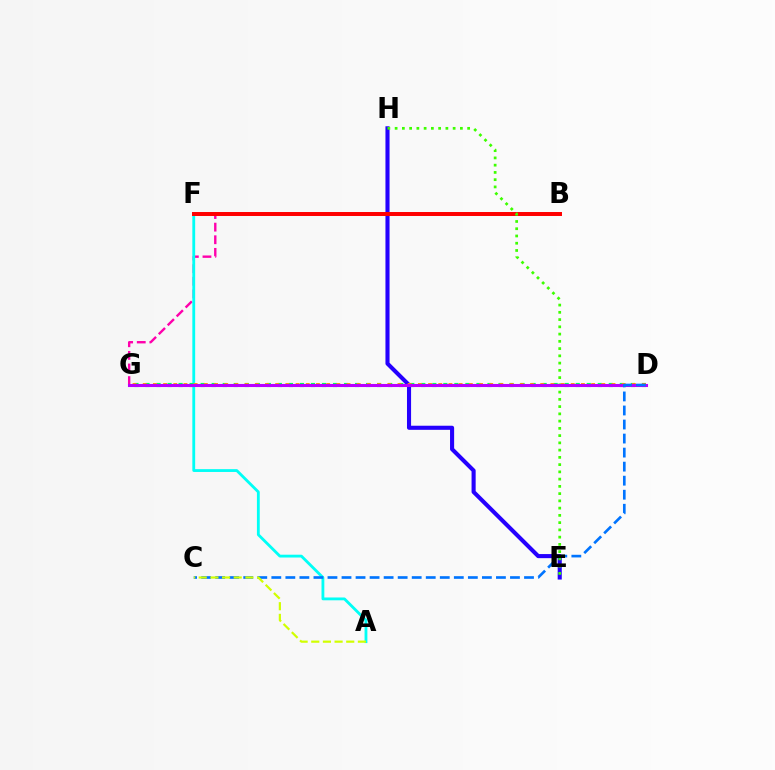{('B', 'G'): [{'color': '#ff00ac', 'line_style': 'dashed', 'thickness': 1.71}], ('A', 'F'): [{'color': '#00fff6', 'line_style': 'solid', 'thickness': 2.03}], ('D', 'G'): [{'color': '#00ff5c', 'line_style': 'dotted', 'thickness': 3.0}, {'color': '#ff9400', 'line_style': 'dotted', 'thickness': 2.77}, {'color': '#b900ff', 'line_style': 'solid', 'thickness': 2.21}], ('E', 'H'): [{'color': '#2500ff', 'line_style': 'solid', 'thickness': 2.95}, {'color': '#3dff00', 'line_style': 'dotted', 'thickness': 1.97}], ('B', 'F'): [{'color': '#ff0000', 'line_style': 'solid', 'thickness': 2.86}], ('C', 'D'): [{'color': '#0074ff', 'line_style': 'dashed', 'thickness': 1.91}], ('A', 'C'): [{'color': '#d1ff00', 'line_style': 'dashed', 'thickness': 1.58}]}